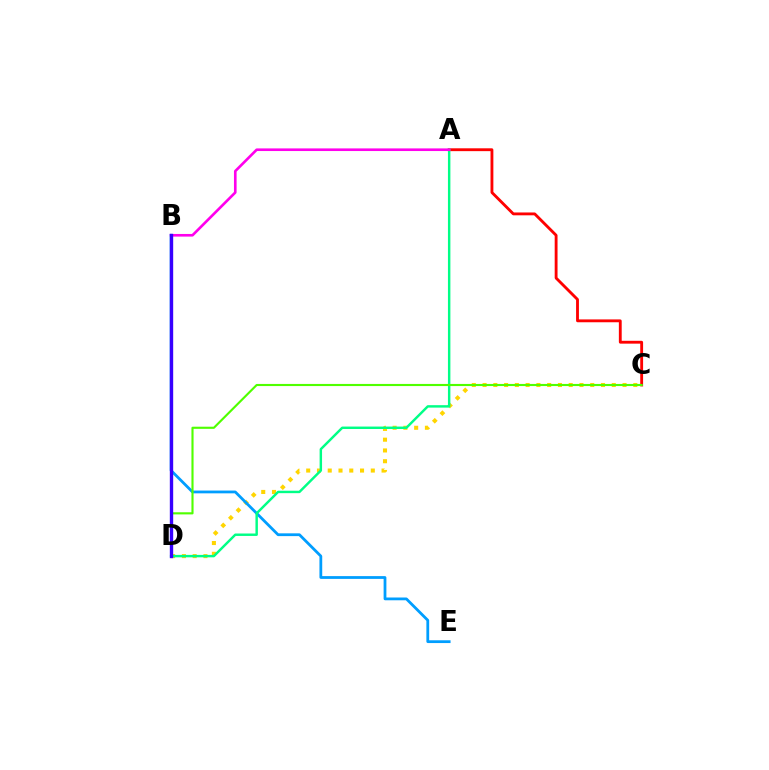{('C', 'D'): [{'color': '#ffd500', 'line_style': 'dotted', 'thickness': 2.93}, {'color': '#4fff00', 'line_style': 'solid', 'thickness': 1.54}], ('B', 'E'): [{'color': '#009eff', 'line_style': 'solid', 'thickness': 2.0}], ('A', 'C'): [{'color': '#ff0000', 'line_style': 'solid', 'thickness': 2.05}], ('A', 'D'): [{'color': '#00ff86', 'line_style': 'solid', 'thickness': 1.76}], ('A', 'B'): [{'color': '#ff00ed', 'line_style': 'solid', 'thickness': 1.9}], ('B', 'D'): [{'color': '#3700ff', 'line_style': 'solid', 'thickness': 2.42}]}